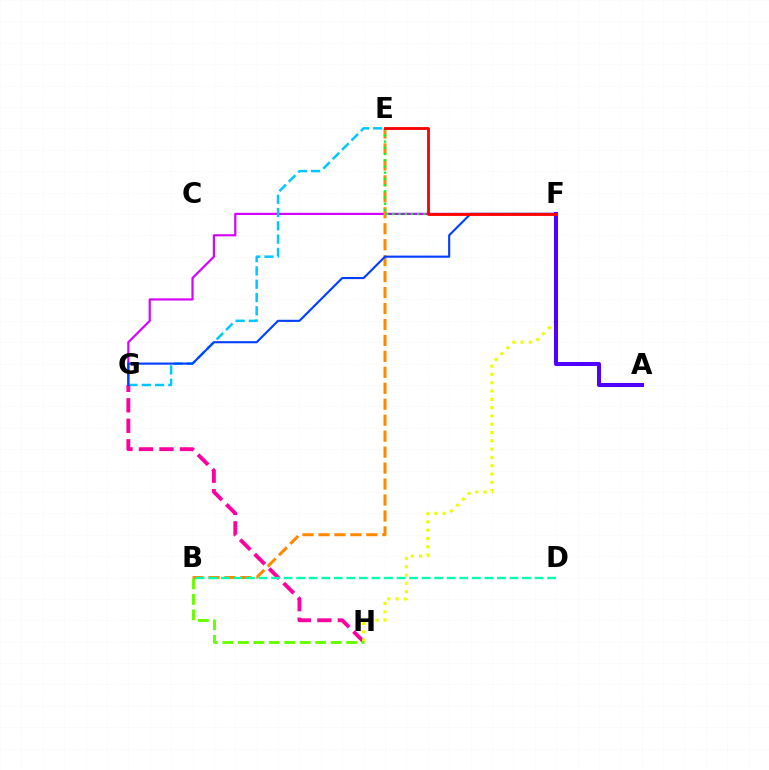{('F', 'G'): [{'color': '#d600ff', 'line_style': 'solid', 'thickness': 1.57}, {'color': '#003fff', 'line_style': 'solid', 'thickness': 1.53}], ('B', 'E'): [{'color': '#ff8800', 'line_style': 'dashed', 'thickness': 2.17}], ('E', 'G'): [{'color': '#00c7ff', 'line_style': 'dashed', 'thickness': 1.81}], ('G', 'H'): [{'color': '#ff00a0', 'line_style': 'dashed', 'thickness': 2.78}], ('F', 'H'): [{'color': '#eeff00', 'line_style': 'dotted', 'thickness': 2.25}], ('E', 'F'): [{'color': '#00ff27', 'line_style': 'dotted', 'thickness': 1.69}, {'color': '#ff0000', 'line_style': 'solid', 'thickness': 2.04}], ('A', 'F'): [{'color': '#4f00ff', 'line_style': 'solid', 'thickness': 2.9}], ('B', 'H'): [{'color': '#66ff00', 'line_style': 'dashed', 'thickness': 2.1}], ('B', 'D'): [{'color': '#00ffaf', 'line_style': 'dashed', 'thickness': 1.71}]}